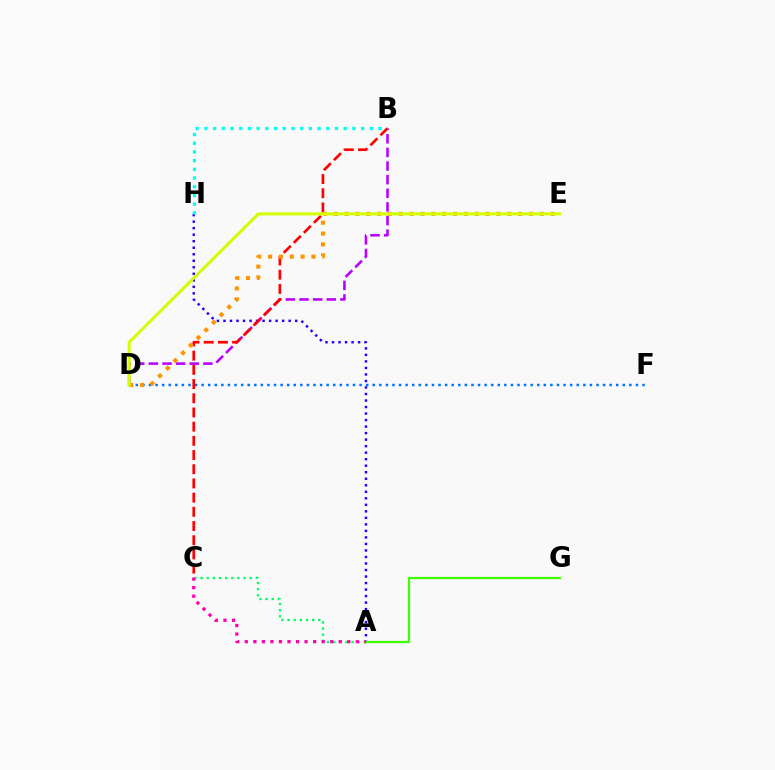{('D', 'F'): [{'color': '#0074ff', 'line_style': 'dotted', 'thickness': 1.79}], ('B', 'D'): [{'color': '#b900ff', 'line_style': 'dashed', 'thickness': 1.85}], ('A', 'H'): [{'color': '#2500ff', 'line_style': 'dotted', 'thickness': 1.77}], ('B', 'H'): [{'color': '#00fff6', 'line_style': 'dotted', 'thickness': 2.37}], ('B', 'C'): [{'color': '#ff0000', 'line_style': 'dashed', 'thickness': 1.93}], ('D', 'E'): [{'color': '#ff9400', 'line_style': 'dotted', 'thickness': 2.95}, {'color': '#d1ff00', 'line_style': 'solid', 'thickness': 2.16}], ('A', 'G'): [{'color': '#3dff00', 'line_style': 'solid', 'thickness': 1.58}], ('A', 'C'): [{'color': '#00ff5c', 'line_style': 'dotted', 'thickness': 1.67}, {'color': '#ff00ac', 'line_style': 'dotted', 'thickness': 2.32}]}